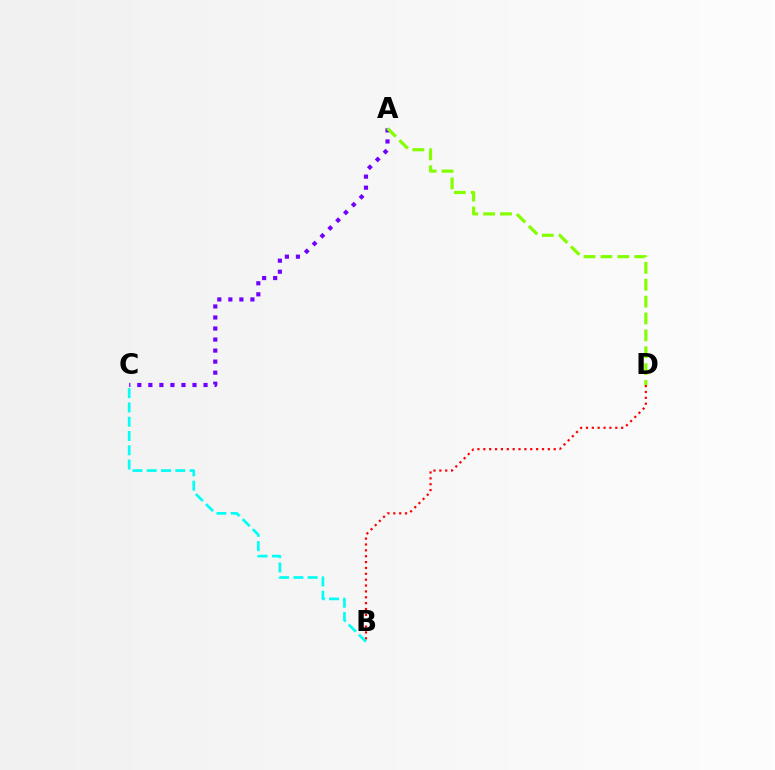{('B', 'D'): [{'color': '#ff0000', 'line_style': 'dotted', 'thickness': 1.59}], ('A', 'C'): [{'color': '#7200ff', 'line_style': 'dotted', 'thickness': 3.0}], ('B', 'C'): [{'color': '#00fff6', 'line_style': 'dashed', 'thickness': 1.94}], ('A', 'D'): [{'color': '#84ff00', 'line_style': 'dashed', 'thickness': 2.29}]}